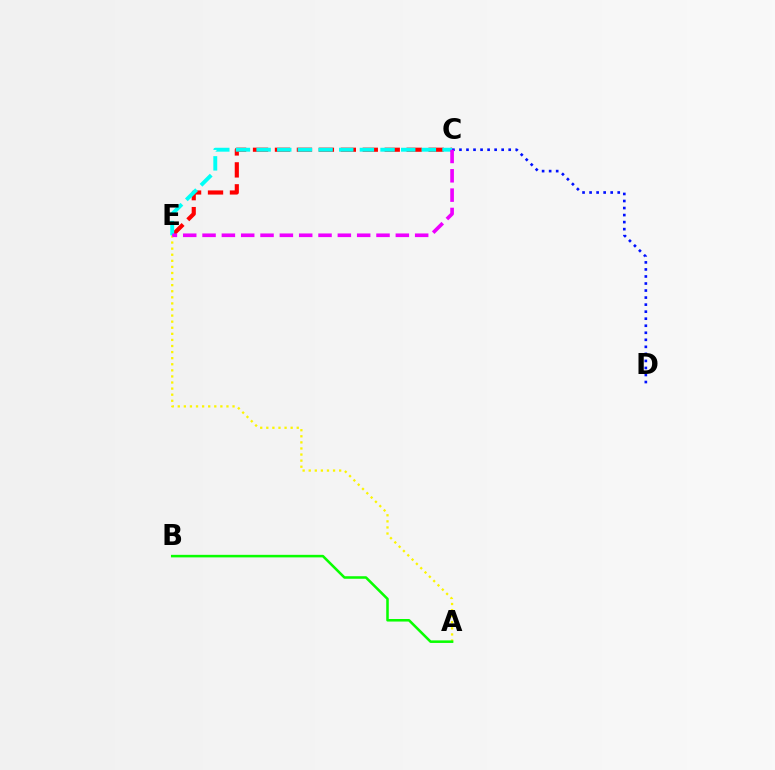{('A', 'E'): [{'color': '#fcf500', 'line_style': 'dotted', 'thickness': 1.65}], ('C', 'E'): [{'color': '#ff0000', 'line_style': 'dashed', 'thickness': 2.98}, {'color': '#00fff6', 'line_style': 'dashed', 'thickness': 2.81}, {'color': '#ee00ff', 'line_style': 'dashed', 'thickness': 2.63}], ('C', 'D'): [{'color': '#0010ff', 'line_style': 'dotted', 'thickness': 1.91}], ('A', 'B'): [{'color': '#08ff00', 'line_style': 'solid', 'thickness': 1.83}]}